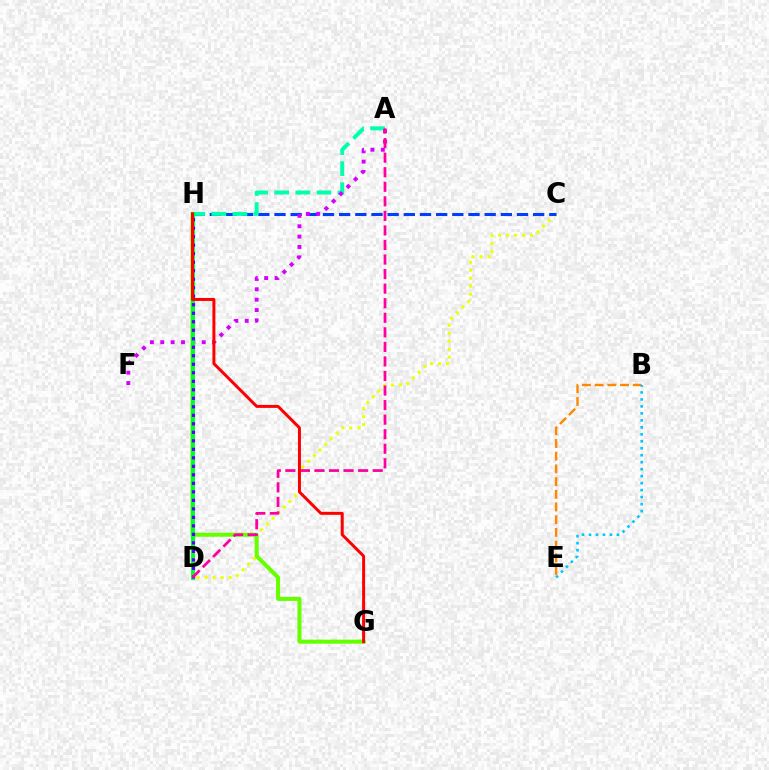{('C', 'D'): [{'color': '#eeff00', 'line_style': 'dotted', 'thickness': 2.17}], ('C', 'H'): [{'color': '#003fff', 'line_style': 'dashed', 'thickness': 2.2}], ('B', 'E'): [{'color': '#ff8800', 'line_style': 'dashed', 'thickness': 1.73}, {'color': '#00c7ff', 'line_style': 'dotted', 'thickness': 1.9}], ('G', 'H'): [{'color': '#66ff00', 'line_style': 'solid', 'thickness': 2.9}, {'color': '#ff0000', 'line_style': 'solid', 'thickness': 2.15}], ('A', 'H'): [{'color': '#00ffaf', 'line_style': 'dashed', 'thickness': 2.86}], ('A', 'F'): [{'color': '#d600ff', 'line_style': 'dotted', 'thickness': 2.82}], ('D', 'H'): [{'color': '#00ff27', 'line_style': 'solid', 'thickness': 2.82}, {'color': '#4f00ff', 'line_style': 'dotted', 'thickness': 2.31}], ('A', 'D'): [{'color': '#ff00a0', 'line_style': 'dashed', 'thickness': 1.98}]}